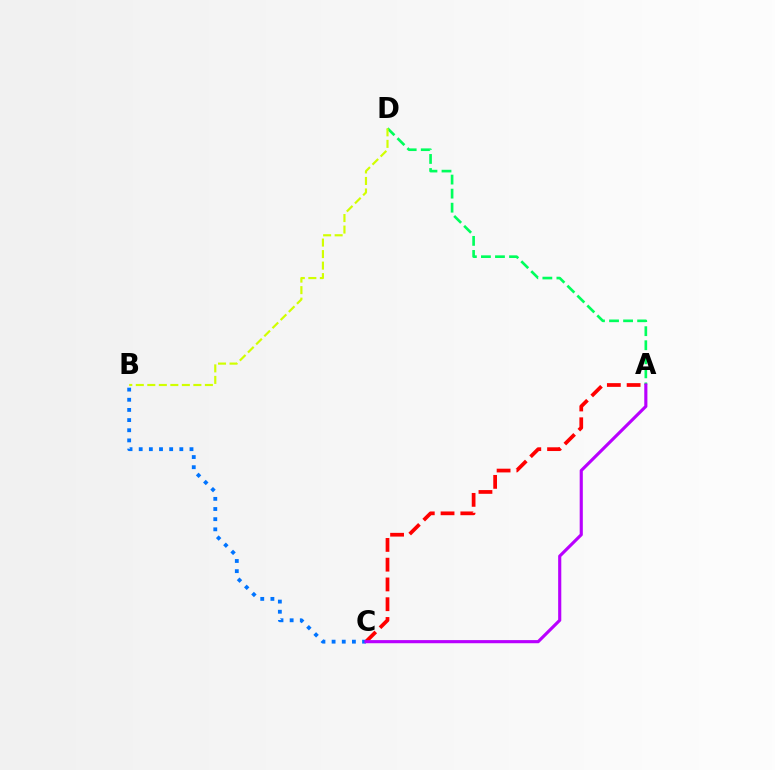{('A', 'C'): [{'color': '#ff0000', 'line_style': 'dashed', 'thickness': 2.68}, {'color': '#b900ff', 'line_style': 'solid', 'thickness': 2.25}], ('B', 'C'): [{'color': '#0074ff', 'line_style': 'dotted', 'thickness': 2.76}], ('A', 'D'): [{'color': '#00ff5c', 'line_style': 'dashed', 'thickness': 1.91}], ('B', 'D'): [{'color': '#d1ff00', 'line_style': 'dashed', 'thickness': 1.56}]}